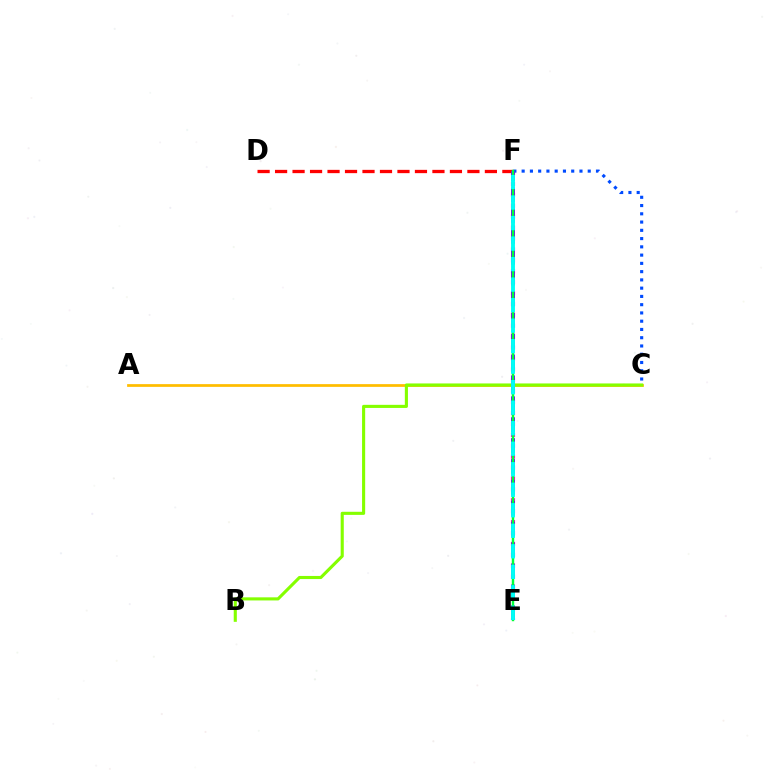{('E', 'F'): [{'color': '#ff00cf', 'line_style': 'dotted', 'thickness': 2.96}, {'color': '#7200ff', 'line_style': 'dashed', 'thickness': 2.84}, {'color': '#00ff39', 'line_style': 'solid', 'thickness': 1.75}, {'color': '#00fff6', 'line_style': 'dashed', 'thickness': 2.79}], ('A', 'C'): [{'color': '#ffbd00', 'line_style': 'solid', 'thickness': 1.97}], ('D', 'F'): [{'color': '#ff0000', 'line_style': 'dashed', 'thickness': 2.38}], ('B', 'C'): [{'color': '#84ff00', 'line_style': 'solid', 'thickness': 2.24}], ('C', 'F'): [{'color': '#004bff', 'line_style': 'dotted', 'thickness': 2.24}]}